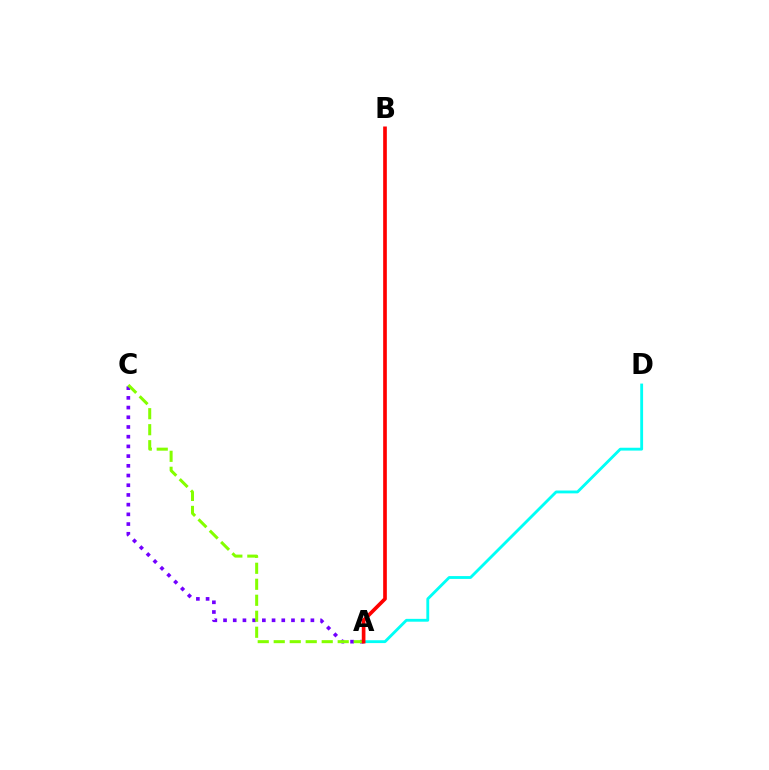{('A', 'C'): [{'color': '#7200ff', 'line_style': 'dotted', 'thickness': 2.64}, {'color': '#84ff00', 'line_style': 'dashed', 'thickness': 2.17}], ('A', 'D'): [{'color': '#00fff6', 'line_style': 'solid', 'thickness': 2.05}], ('A', 'B'): [{'color': '#ff0000', 'line_style': 'solid', 'thickness': 2.64}]}